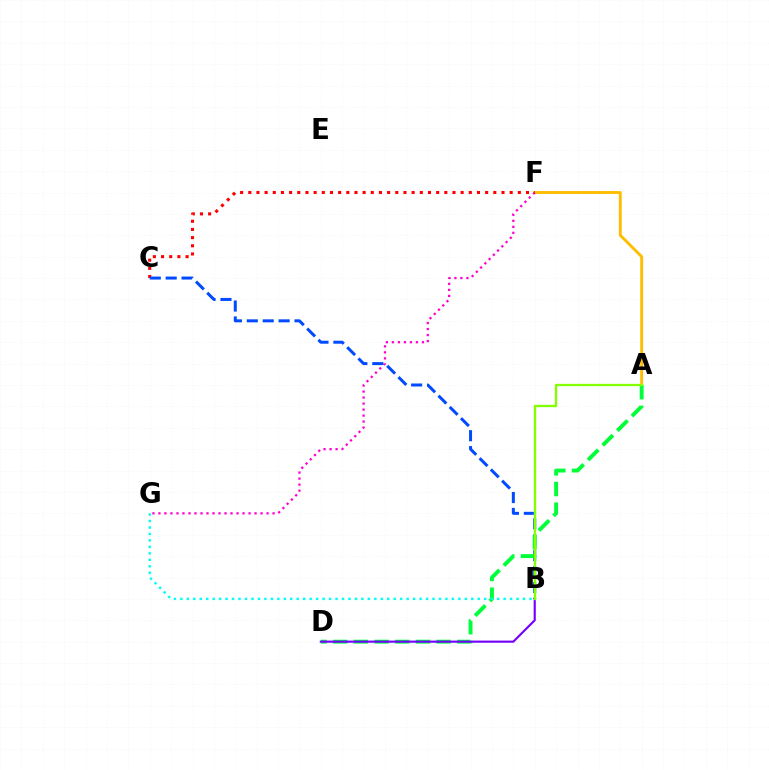{('A', 'F'): [{'color': '#ffbd00', 'line_style': 'solid', 'thickness': 2.08}], ('F', 'G'): [{'color': '#ff00cf', 'line_style': 'dotted', 'thickness': 1.63}], ('C', 'F'): [{'color': '#ff0000', 'line_style': 'dotted', 'thickness': 2.22}], ('B', 'C'): [{'color': '#004bff', 'line_style': 'dashed', 'thickness': 2.16}], ('A', 'D'): [{'color': '#00ff39', 'line_style': 'dashed', 'thickness': 2.81}], ('B', 'D'): [{'color': '#7200ff', 'line_style': 'solid', 'thickness': 1.54}], ('A', 'B'): [{'color': '#84ff00', 'line_style': 'solid', 'thickness': 1.67}], ('B', 'G'): [{'color': '#00fff6', 'line_style': 'dotted', 'thickness': 1.76}]}